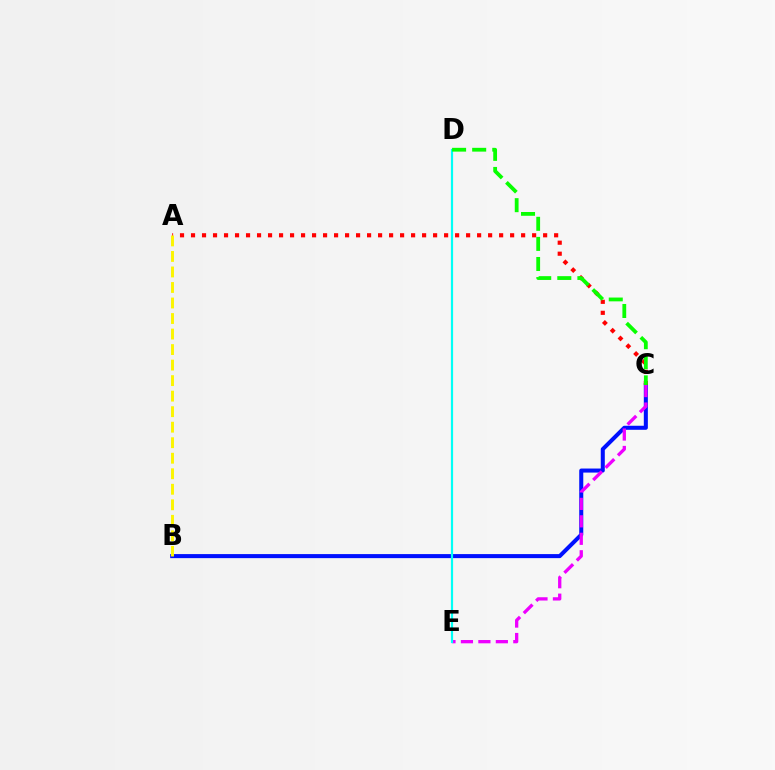{('B', 'C'): [{'color': '#0010ff', 'line_style': 'solid', 'thickness': 2.91}], ('A', 'C'): [{'color': '#ff0000', 'line_style': 'dotted', 'thickness': 2.99}], ('C', 'E'): [{'color': '#ee00ff', 'line_style': 'dashed', 'thickness': 2.37}], ('D', 'E'): [{'color': '#00fff6', 'line_style': 'solid', 'thickness': 1.58}], ('C', 'D'): [{'color': '#08ff00', 'line_style': 'dashed', 'thickness': 2.73}], ('A', 'B'): [{'color': '#fcf500', 'line_style': 'dashed', 'thickness': 2.11}]}